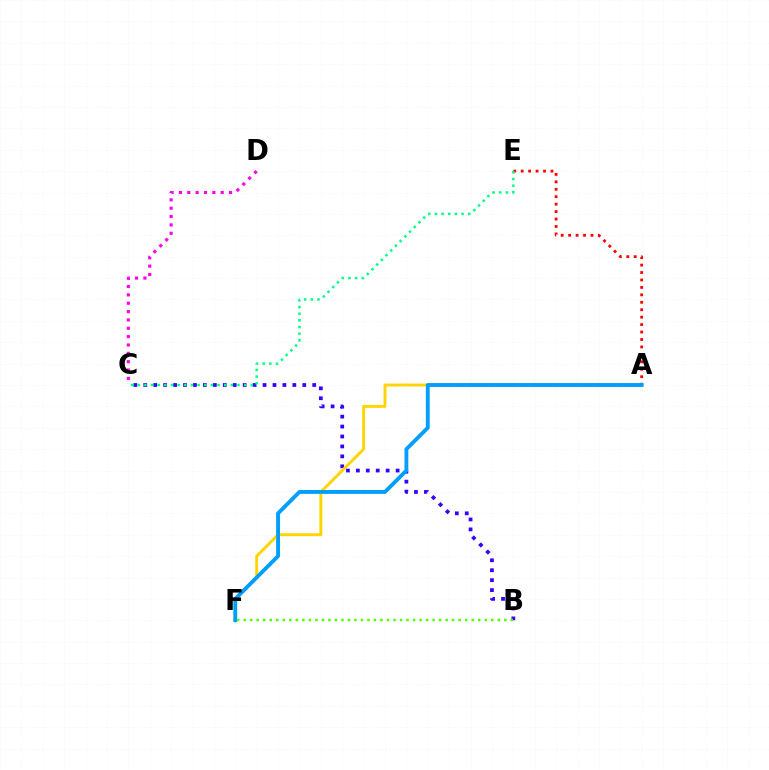{('B', 'C'): [{'color': '#3700ff', 'line_style': 'dotted', 'thickness': 2.7}], ('A', 'E'): [{'color': '#ff0000', 'line_style': 'dotted', 'thickness': 2.02}], ('C', 'D'): [{'color': '#ff00ed', 'line_style': 'dotted', 'thickness': 2.27}], ('A', 'F'): [{'color': '#ffd500', 'line_style': 'solid', 'thickness': 2.09}, {'color': '#009eff', 'line_style': 'solid', 'thickness': 2.77}], ('B', 'F'): [{'color': '#4fff00', 'line_style': 'dotted', 'thickness': 1.77}], ('C', 'E'): [{'color': '#00ff86', 'line_style': 'dotted', 'thickness': 1.81}]}